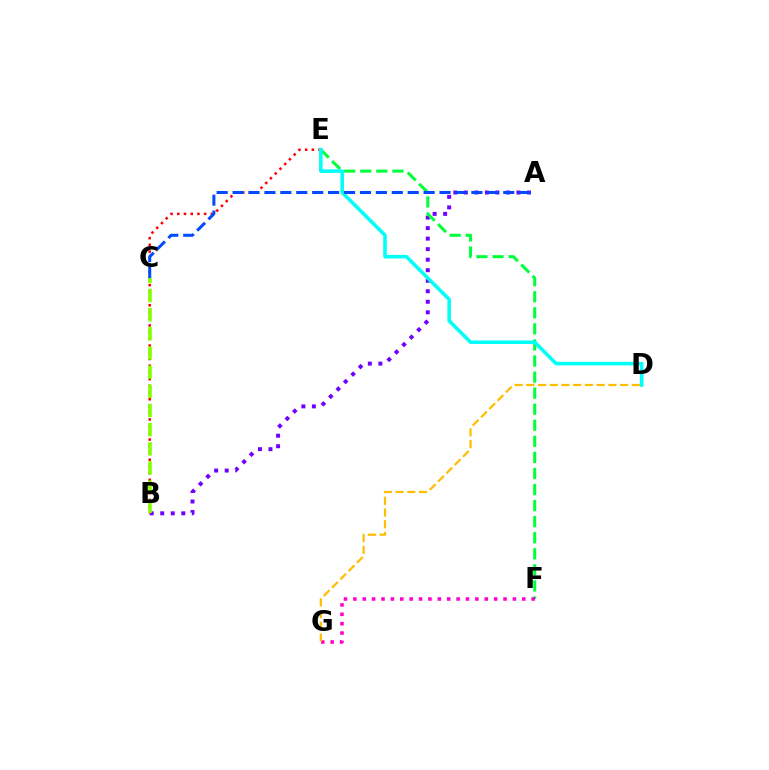{('A', 'B'): [{'color': '#7200ff', 'line_style': 'dotted', 'thickness': 2.86}], ('E', 'F'): [{'color': '#00ff39', 'line_style': 'dashed', 'thickness': 2.18}], ('F', 'G'): [{'color': '#ff00cf', 'line_style': 'dotted', 'thickness': 2.55}], ('D', 'G'): [{'color': '#ffbd00', 'line_style': 'dashed', 'thickness': 1.59}], ('B', 'E'): [{'color': '#ff0000', 'line_style': 'dotted', 'thickness': 1.82}], ('D', 'E'): [{'color': '#00fff6', 'line_style': 'solid', 'thickness': 2.57}], ('B', 'C'): [{'color': '#84ff00', 'line_style': 'dashed', 'thickness': 2.6}], ('A', 'C'): [{'color': '#004bff', 'line_style': 'dashed', 'thickness': 2.16}]}